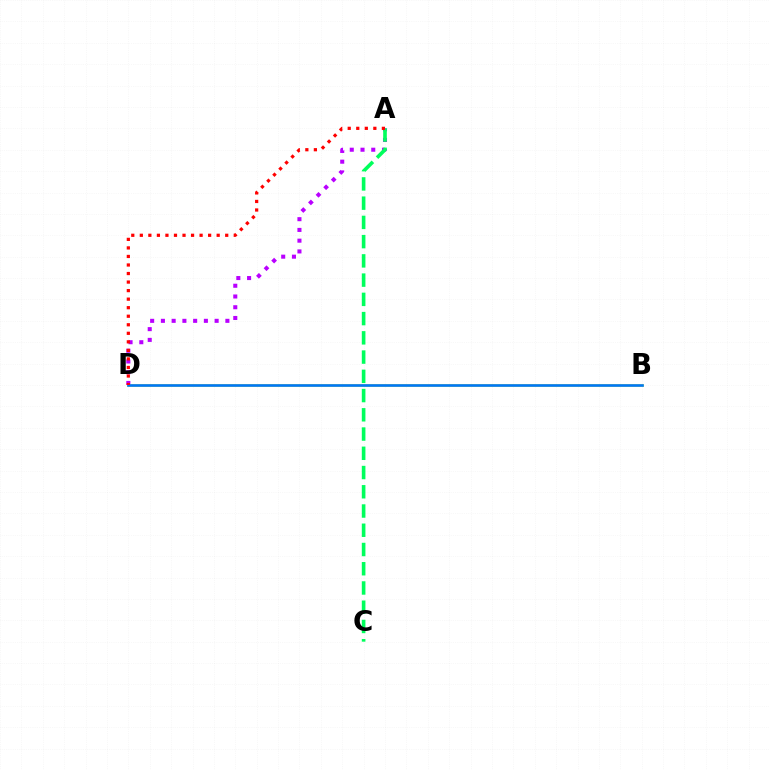{('A', 'D'): [{'color': '#b900ff', 'line_style': 'dotted', 'thickness': 2.92}, {'color': '#ff0000', 'line_style': 'dotted', 'thickness': 2.32}], ('A', 'C'): [{'color': '#00ff5c', 'line_style': 'dashed', 'thickness': 2.61}], ('B', 'D'): [{'color': '#d1ff00', 'line_style': 'solid', 'thickness': 1.87}, {'color': '#0074ff', 'line_style': 'solid', 'thickness': 1.88}]}